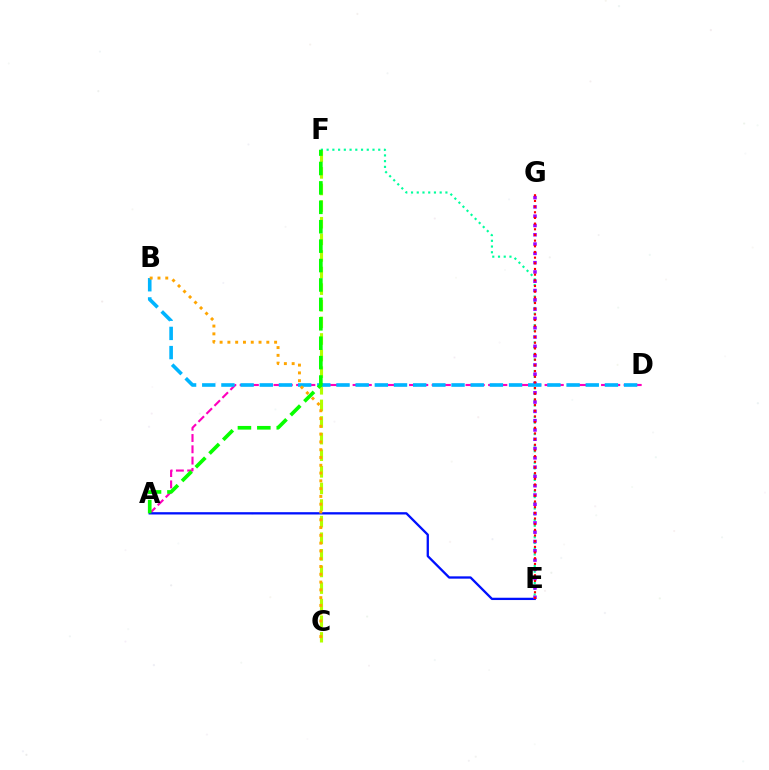{('C', 'F'): [{'color': '#b3ff00', 'line_style': 'dashed', 'thickness': 2.26}], ('E', 'F'): [{'color': '#00ff9d', 'line_style': 'dotted', 'thickness': 1.56}], ('A', 'D'): [{'color': '#ff00bd', 'line_style': 'dashed', 'thickness': 1.53}], ('A', 'E'): [{'color': '#0010ff', 'line_style': 'solid', 'thickness': 1.66}], ('E', 'G'): [{'color': '#9b00ff', 'line_style': 'dotted', 'thickness': 2.53}, {'color': '#ff0000', 'line_style': 'dotted', 'thickness': 1.54}], ('B', 'D'): [{'color': '#00b5ff', 'line_style': 'dashed', 'thickness': 2.6}], ('A', 'F'): [{'color': '#08ff00', 'line_style': 'dashed', 'thickness': 2.64}], ('B', 'C'): [{'color': '#ffa500', 'line_style': 'dotted', 'thickness': 2.12}]}